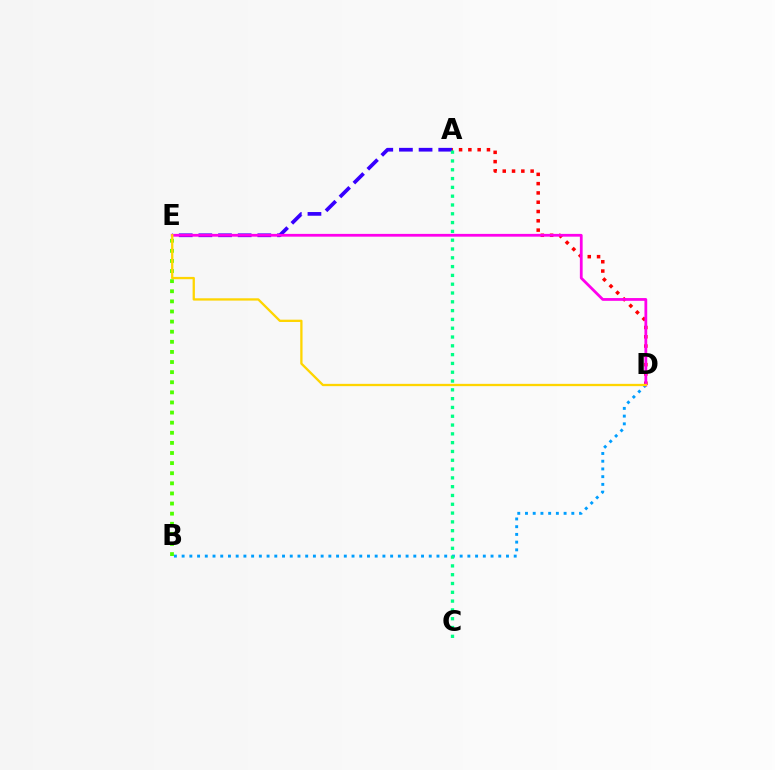{('A', 'D'): [{'color': '#ff0000', 'line_style': 'dotted', 'thickness': 2.53}], ('B', 'D'): [{'color': '#009eff', 'line_style': 'dotted', 'thickness': 2.1}], ('A', 'E'): [{'color': '#3700ff', 'line_style': 'dashed', 'thickness': 2.67}], ('A', 'C'): [{'color': '#00ff86', 'line_style': 'dotted', 'thickness': 2.39}], ('D', 'E'): [{'color': '#ff00ed', 'line_style': 'solid', 'thickness': 2.0}, {'color': '#ffd500', 'line_style': 'solid', 'thickness': 1.66}], ('B', 'E'): [{'color': '#4fff00', 'line_style': 'dotted', 'thickness': 2.75}]}